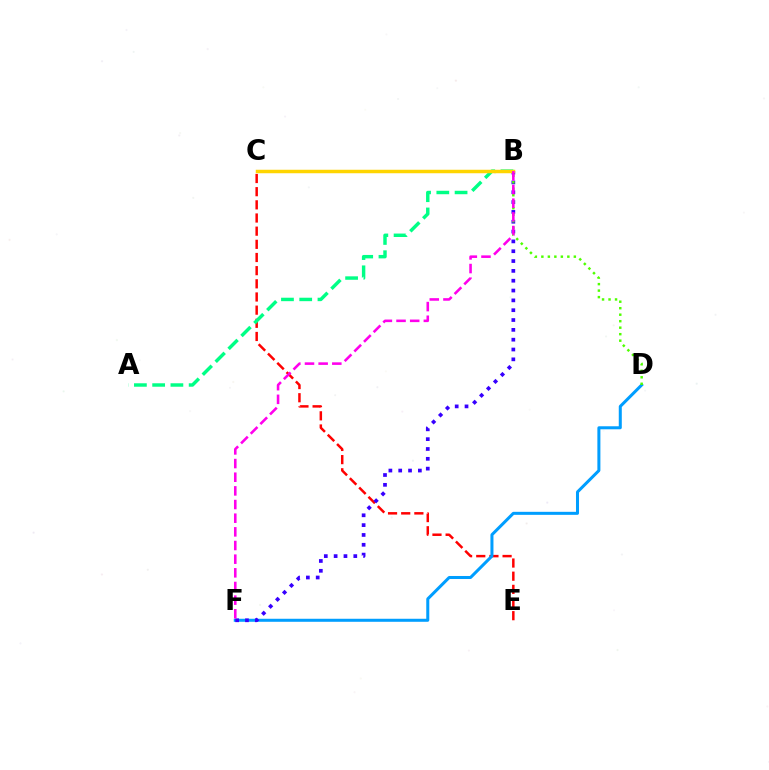{('C', 'E'): [{'color': '#ff0000', 'line_style': 'dashed', 'thickness': 1.79}], ('D', 'F'): [{'color': '#009eff', 'line_style': 'solid', 'thickness': 2.18}], ('A', 'B'): [{'color': '#00ff86', 'line_style': 'dashed', 'thickness': 2.48}], ('B', 'F'): [{'color': '#3700ff', 'line_style': 'dotted', 'thickness': 2.67}, {'color': '#ff00ed', 'line_style': 'dashed', 'thickness': 1.86}], ('B', 'D'): [{'color': '#4fff00', 'line_style': 'dotted', 'thickness': 1.76}], ('B', 'C'): [{'color': '#ffd500', 'line_style': 'solid', 'thickness': 2.51}]}